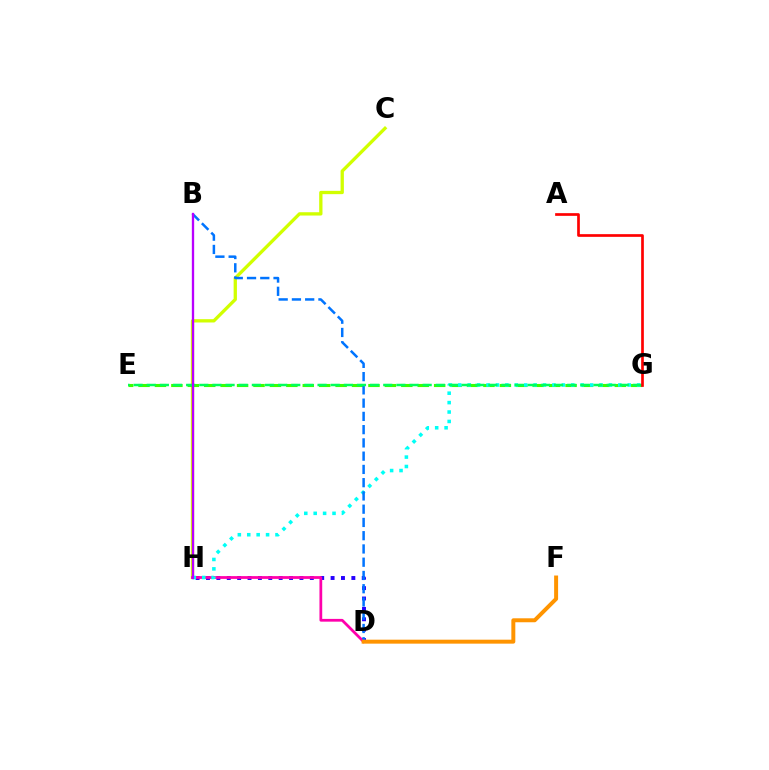{('D', 'H'): [{'color': '#2500ff', 'line_style': 'dotted', 'thickness': 2.82}, {'color': '#ff00ac', 'line_style': 'solid', 'thickness': 1.99}], ('C', 'H'): [{'color': '#d1ff00', 'line_style': 'solid', 'thickness': 2.38}], ('E', 'G'): [{'color': '#3dff00', 'line_style': 'dashed', 'thickness': 2.23}, {'color': '#00ff5c', 'line_style': 'dashed', 'thickness': 1.79}], ('G', 'H'): [{'color': '#00fff6', 'line_style': 'dotted', 'thickness': 2.56}], ('B', 'D'): [{'color': '#0074ff', 'line_style': 'dashed', 'thickness': 1.8}], ('D', 'F'): [{'color': '#ff9400', 'line_style': 'solid', 'thickness': 2.85}], ('A', 'G'): [{'color': '#ff0000', 'line_style': 'solid', 'thickness': 1.93}], ('B', 'H'): [{'color': '#b900ff', 'line_style': 'solid', 'thickness': 1.67}]}